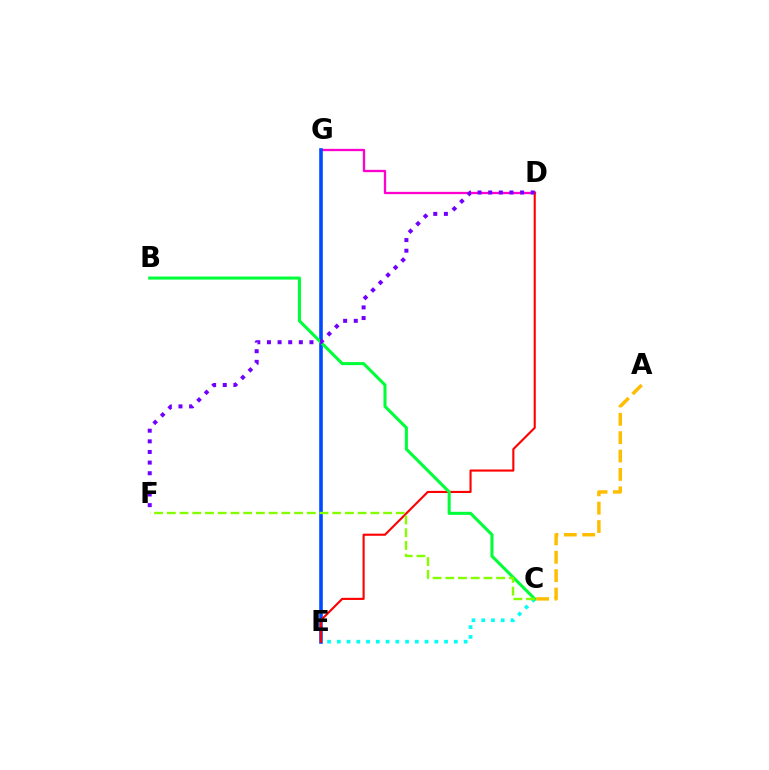{('C', 'E'): [{'color': '#00fff6', 'line_style': 'dotted', 'thickness': 2.65}], ('D', 'G'): [{'color': '#ff00cf', 'line_style': 'solid', 'thickness': 1.66}], ('E', 'G'): [{'color': '#004bff', 'line_style': 'solid', 'thickness': 2.6}], ('D', 'E'): [{'color': '#ff0000', 'line_style': 'solid', 'thickness': 1.52}], ('B', 'C'): [{'color': '#00ff39', 'line_style': 'solid', 'thickness': 2.21}], ('C', 'F'): [{'color': '#84ff00', 'line_style': 'dashed', 'thickness': 1.73}], ('D', 'F'): [{'color': '#7200ff', 'line_style': 'dotted', 'thickness': 2.89}], ('A', 'C'): [{'color': '#ffbd00', 'line_style': 'dashed', 'thickness': 2.5}]}